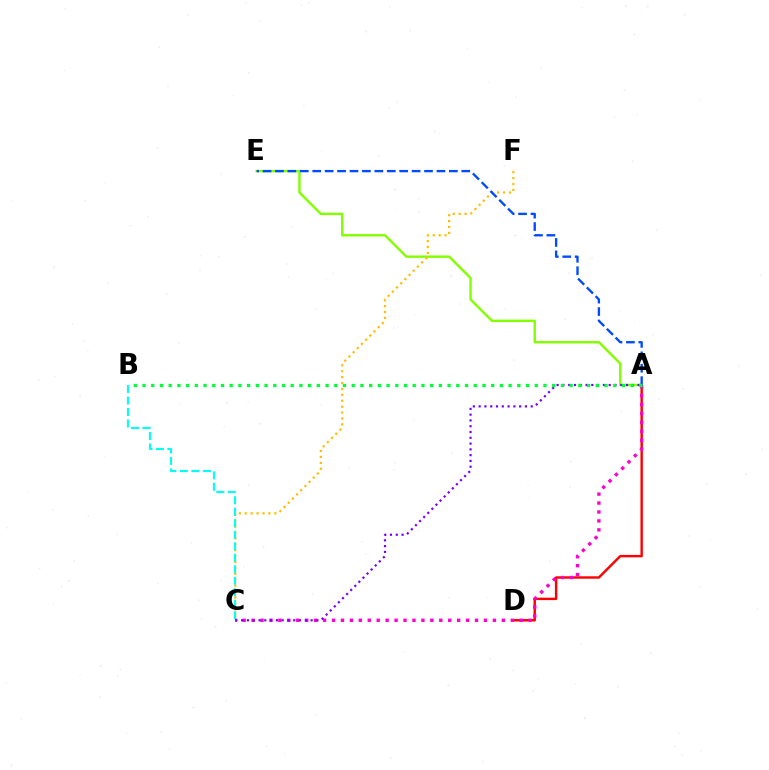{('A', 'D'): [{'color': '#ff0000', 'line_style': 'solid', 'thickness': 1.74}], ('A', 'E'): [{'color': '#84ff00', 'line_style': 'solid', 'thickness': 1.74}, {'color': '#004bff', 'line_style': 'dashed', 'thickness': 1.69}], ('C', 'F'): [{'color': '#ffbd00', 'line_style': 'dotted', 'thickness': 1.61}], ('B', 'C'): [{'color': '#00fff6', 'line_style': 'dashed', 'thickness': 1.56}], ('A', 'C'): [{'color': '#ff00cf', 'line_style': 'dotted', 'thickness': 2.43}, {'color': '#7200ff', 'line_style': 'dotted', 'thickness': 1.57}], ('A', 'B'): [{'color': '#00ff39', 'line_style': 'dotted', 'thickness': 2.37}]}